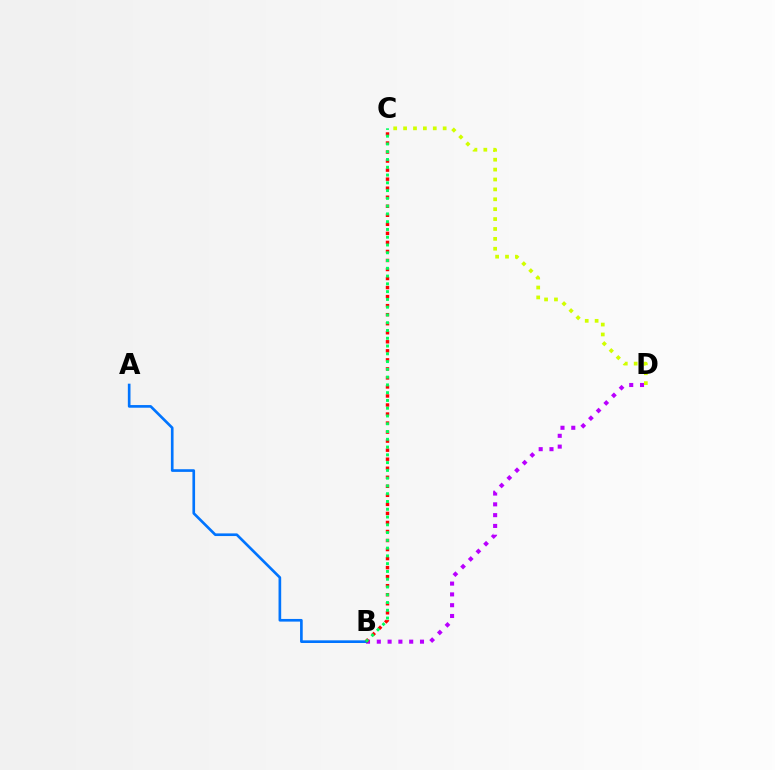{('B', 'D'): [{'color': '#b900ff', 'line_style': 'dotted', 'thickness': 2.93}], ('A', 'B'): [{'color': '#0074ff', 'line_style': 'solid', 'thickness': 1.91}], ('B', 'C'): [{'color': '#ff0000', 'line_style': 'dotted', 'thickness': 2.45}, {'color': '#00ff5c', 'line_style': 'dotted', 'thickness': 2.11}], ('C', 'D'): [{'color': '#d1ff00', 'line_style': 'dotted', 'thickness': 2.69}]}